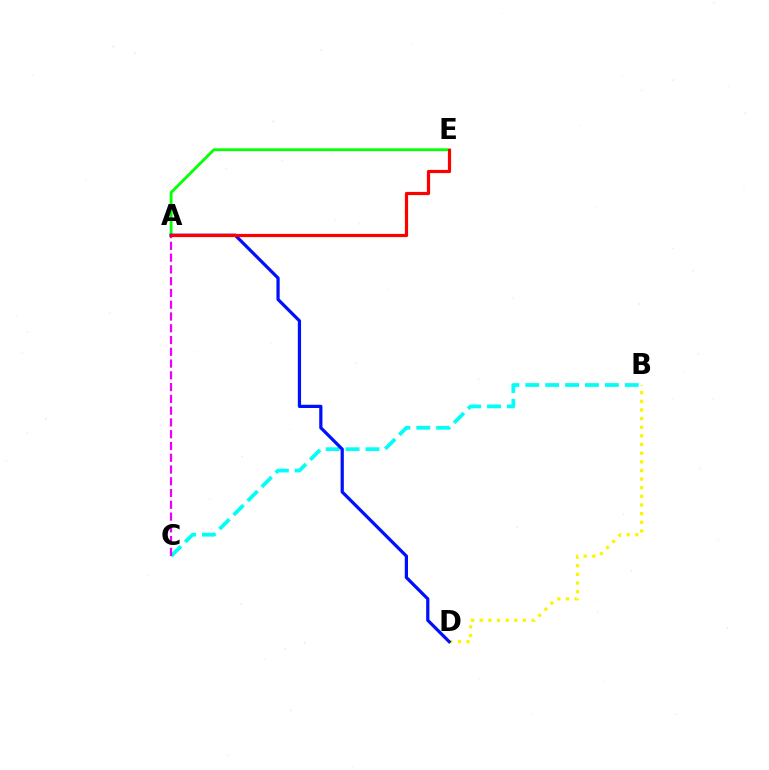{('B', 'C'): [{'color': '#00fff6', 'line_style': 'dashed', 'thickness': 2.7}], ('B', 'D'): [{'color': '#fcf500', 'line_style': 'dotted', 'thickness': 2.35}], ('A', 'E'): [{'color': '#08ff00', 'line_style': 'solid', 'thickness': 2.04}, {'color': '#ff0000', 'line_style': 'solid', 'thickness': 2.31}], ('A', 'D'): [{'color': '#0010ff', 'line_style': 'solid', 'thickness': 2.32}], ('A', 'C'): [{'color': '#ee00ff', 'line_style': 'dashed', 'thickness': 1.6}]}